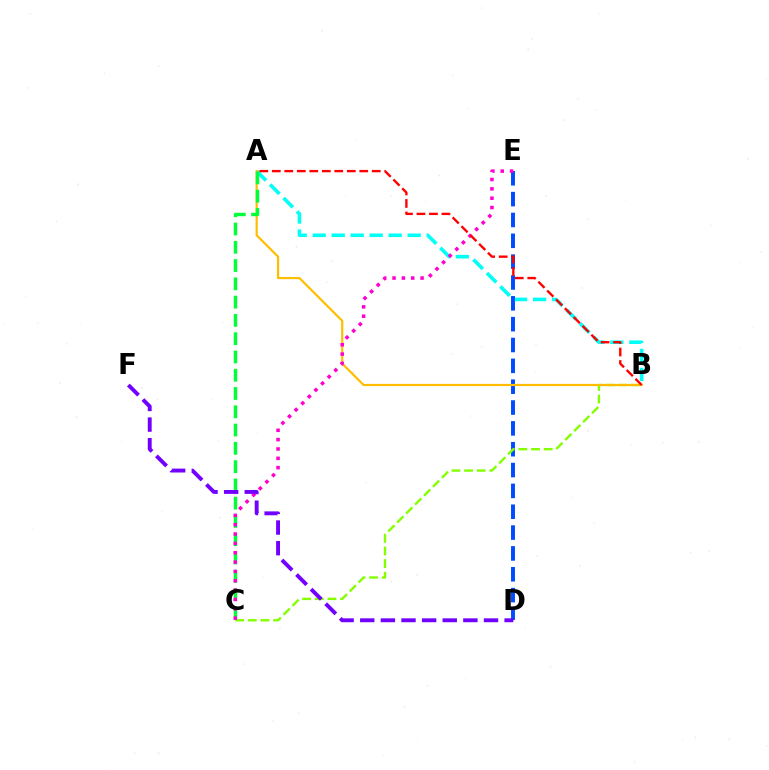{('A', 'B'): [{'color': '#00fff6', 'line_style': 'dashed', 'thickness': 2.58}, {'color': '#ffbd00', 'line_style': 'solid', 'thickness': 1.58}, {'color': '#ff0000', 'line_style': 'dashed', 'thickness': 1.7}], ('D', 'E'): [{'color': '#004bff', 'line_style': 'dashed', 'thickness': 2.83}], ('B', 'C'): [{'color': '#84ff00', 'line_style': 'dashed', 'thickness': 1.72}], ('A', 'C'): [{'color': '#00ff39', 'line_style': 'dashed', 'thickness': 2.48}], ('C', 'E'): [{'color': '#ff00cf', 'line_style': 'dotted', 'thickness': 2.54}], ('D', 'F'): [{'color': '#7200ff', 'line_style': 'dashed', 'thickness': 2.8}]}